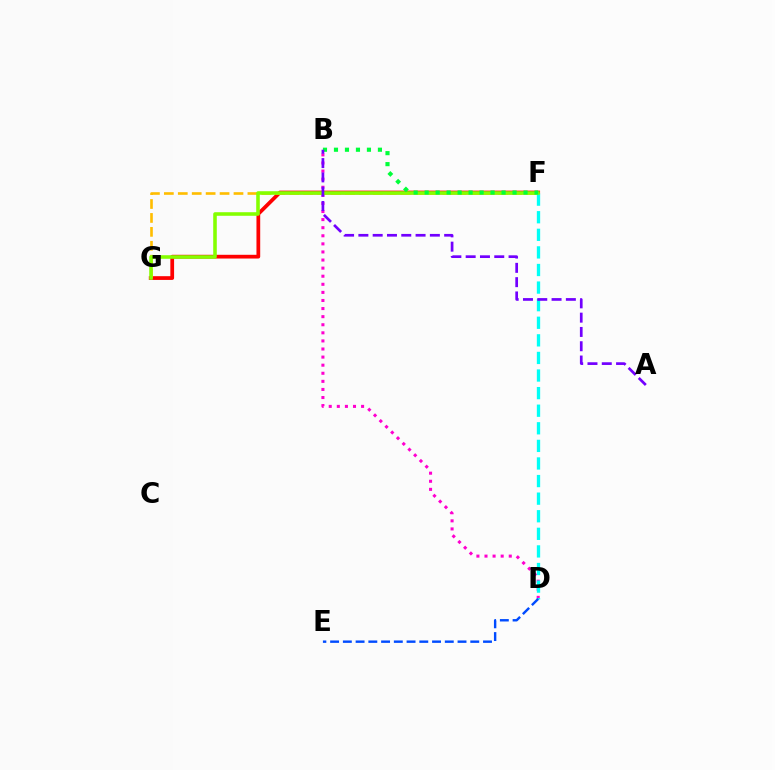{('F', 'G'): [{'color': '#ff0000', 'line_style': 'solid', 'thickness': 2.69}, {'color': '#ffbd00', 'line_style': 'dashed', 'thickness': 1.89}, {'color': '#84ff00', 'line_style': 'solid', 'thickness': 2.57}], ('B', 'D'): [{'color': '#ff00cf', 'line_style': 'dotted', 'thickness': 2.2}], ('D', 'F'): [{'color': '#00fff6', 'line_style': 'dashed', 'thickness': 2.39}], ('B', 'F'): [{'color': '#00ff39', 'line_style': 'dotted', 'thickness': 2.99}], ('A', 'B'): [{'color': '#7200ff', 'line_style': 'dashed', 'thickness': 1.94}], ('D', 'E'): [{'color': '#004bff', 'line_style': 'dashed', 'thickness': 1.73}]}